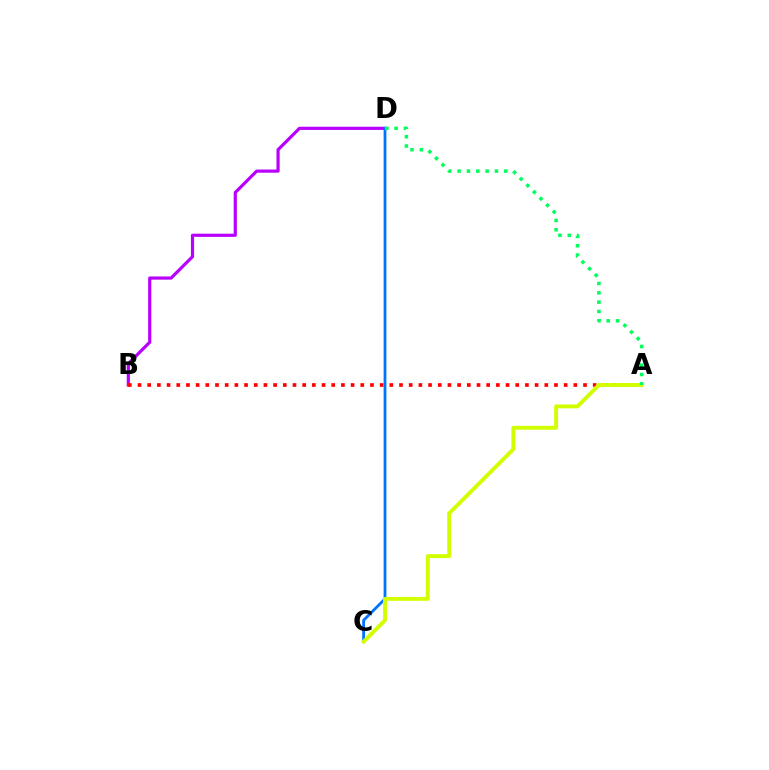{('B', 'D'): [{'color': '#b900ff', 'line_style': 'solid', 'thickness': 2.29}], ('A', 'B'): [{'color': '#ff0000', 'line_style': 'dotted', 'thickness': 2.63}], ('C', 'D'): [{'color': '#0074ff', 'line_style': 'solid', 'thickness': 2.01}], ('A', 'C'): [{'color': '#d1ff00', 'line_style': 'solid', 'thickness': 2.81}], ('A', 'D'): [{'color': '#00ff5c', 'line_style': 'dotted', 'thickness': 2.53}]}